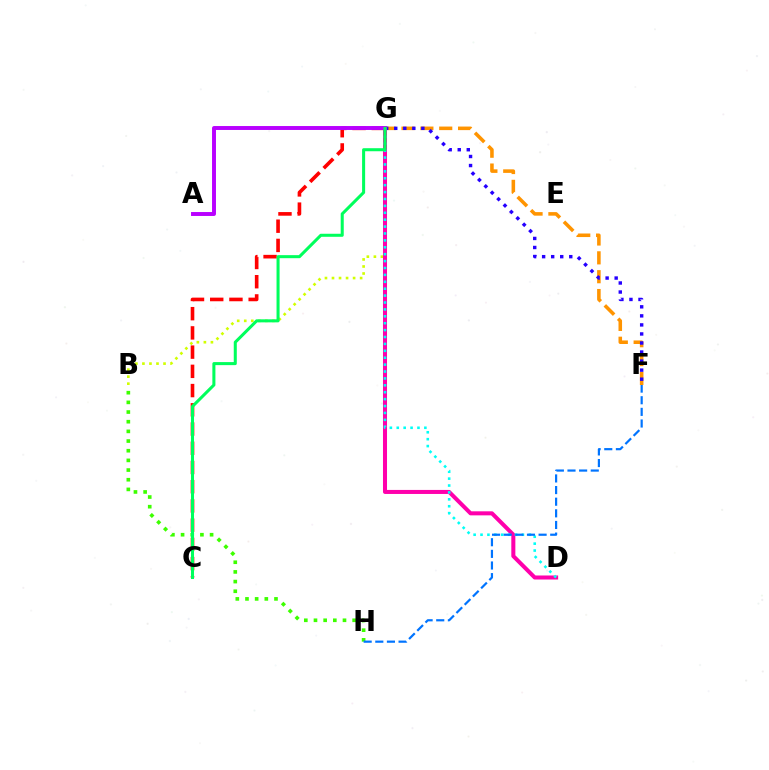{('B', 'H'): [{'color': '#3dff00', 'line_style': 'dotted', 'thickness': 2.63}], ('F', 'G'): [{'color': '#ff9400', 'line_style': 'dashed', 'thickness': 2.56}, {'color': '#2500ff', 'line_style': 'dotted', 'thickness': 2.46}], ('B', 'G'): [{'color': '#d1ff00', 'line_style': 'dotted', 'thickness': 1.91}], ('C', 'G'): [{'color': '#ff0000', 'line_style': 'dashed', 'thickness': 2.61}, {'color': '#00ff5c', 'line_style': 'solid', 'thickness': 2.19}], ('D', 'G'): [{'color': '#ff00ac', 'line_style': 'solid', 'thickness': 2.9}, {'color': '#00fff6', 'line_style': 'dotted', 'thickness': 1.88}], ('F', 'H'): [{'color': '#0074ff', 'line_style': 'dashed', 'thickness': 1.58}], ('A', 'G'): [{'color': '#b900ff', 'line_style': 'solid', 'thickness': 2.83}]}